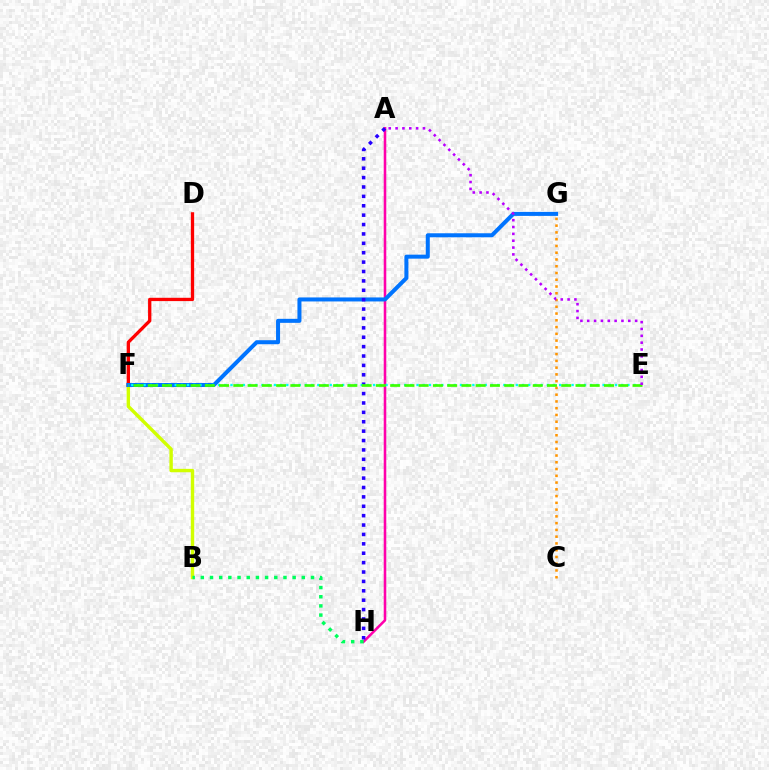{('B', 'F'): [{'color': '#d1ff00', 'line_style': 'solid', 'thickness': 2.45}], ('C', 'G'): [{'color': '#ff9400', 'line_style': 'dotted', 'thickness': 1.84}], ('D', 'F'): [{'color': '#ff0000', 'line_style': 'solid', 'thickness': 2.38}], ('A', 'H'): [{'color': '#ff00ac', 'line_style': 'solid', 'thickness': 1.85}, {'color': '#2500ff', 'line_style': 'dotted', 'thickness': 2.55}], ('F', 'G'): [{'color': '#0074ff', 'line_style': 'solid', 'thickness': 2.89}], ('E', 'F'): [{'color': '#00fff6', 'line_style': 'dotted', 'thickness': 1.69}, {'color': '#3dff00', 'line_style': 'dashed', 'thickness': 1.94}], ('B', 'H'): [{'color': '#00ff5c', 'line_style': 'dotted', 'thickness': 2.49}], ('A', 'E'): [{'color': '#b900ff', 'line_style': 'dotted', 'thickness': 1.86}]}